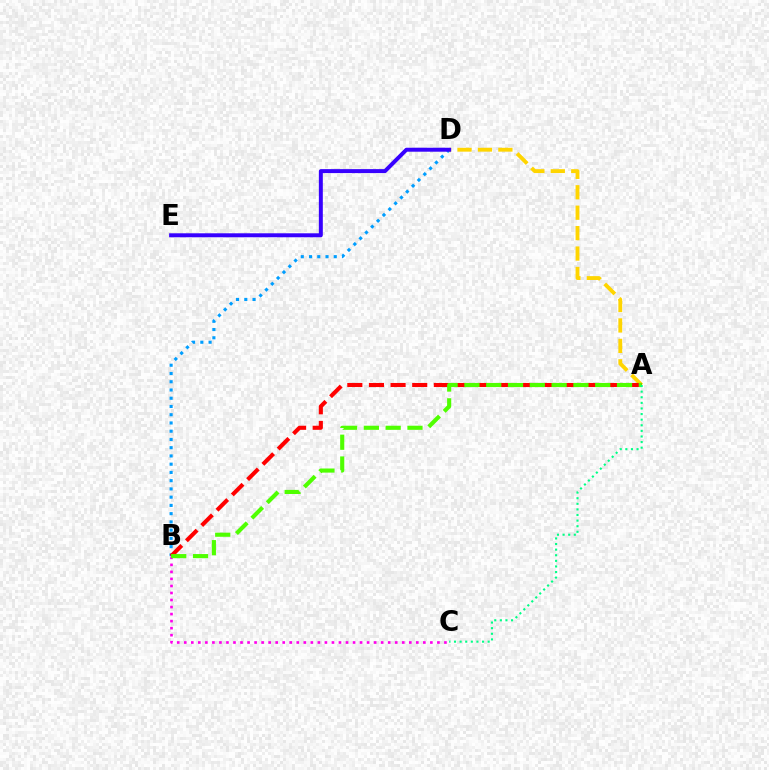{('B', 'D'): [{'color': '#009eff', 'line_style': 'dotted', 'thickness': 2.24}], ('B', 'C'): [{'color': '#ff00ed', 'line_style': 'dotted', 'thickness': 1.91}], ('A', 'D'): [{'color': '#ffd500', 'line_style': 'dashed', 'thickness': 2.78}], ('A', 'B'): [{'color': '#ff0000', 'line_style': 'dashed', 'thickness': 2.94}, {'color': '#4fff00', 'line_style': 'dashed', 'thickness': 2.96}], ('D', 'E'): [{'color': '#3700ff', 'line_style': 'solid', 'thickness': 2.85}], ('A', 'C'): [{'color': '#00ff86', 'line_style': 'dotted', 'thickness': 1.52}]}